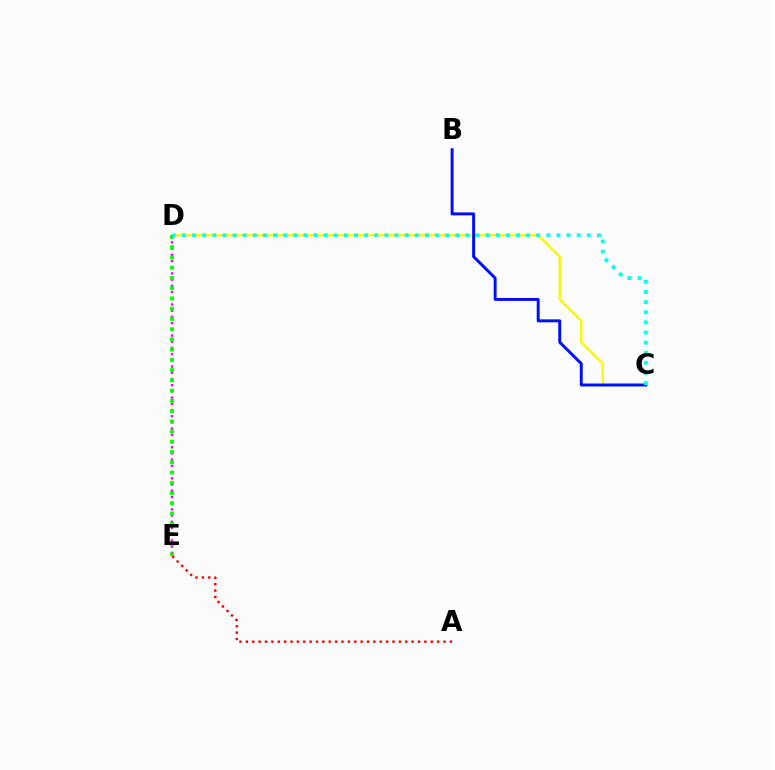{('C', 'D'): [{'color': '#fcf500', 'line_style': 'solid', 'thickness': 1.69}, {'color': '#00fff6', 'line_style': 'dotted', 'thickness': 2.75}], ('D', 'E'): [{'color': '#ee00ff', 'line_style': 'dotted', 'thickness': 1.69}, {'color': '#08ff00', 'line_style': 'dotted', 'thickness': 2.78}], ('A', 'E'): [{'color': '#ff0000', 'line_style': 'dotted', 'thickness': 1.73}], ('B', 'C'): [{'color': '#0010ff', 'line_style': 'solid', 'thickness': 2.13}]}